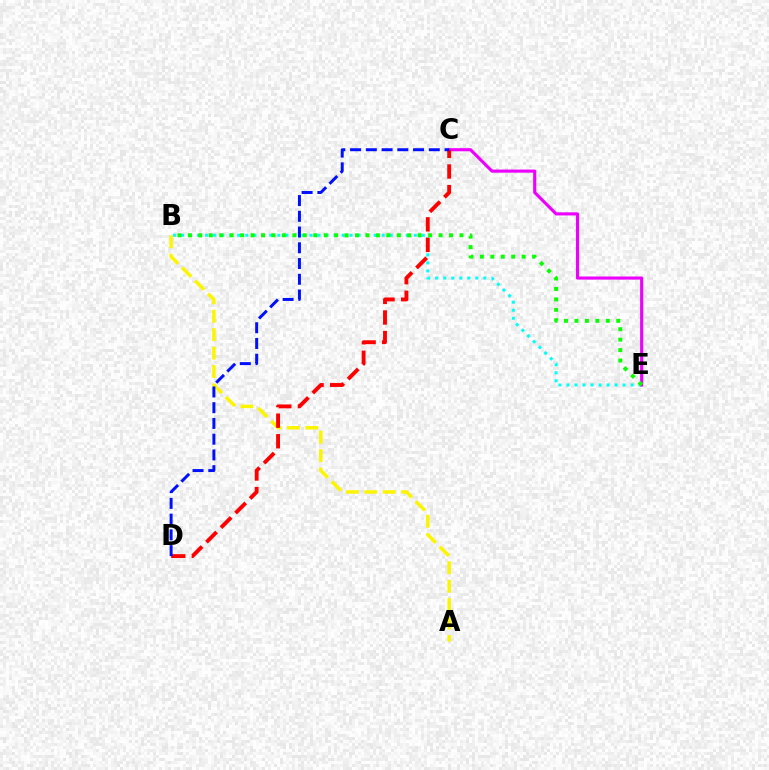{('A', 'B'): [{'color': '#fcf500', 'line_style': 'dashed', 'thickness': 2.51}], ('B', 'E'): [{'color': '#00fff6', 'line_style': 'dotted', 'thickness': 2.18}, {'color': '#08ff00', 'line_style': 'dotted', 'thickness': 2.84}], ('C', 'E'): [{'color': '#ee00ff', 'line_style': 'solid', 'thickness': 2.24}], ('C', 'D'): [{'color': '#ff0000', 'line_style': 'dashed', 'thickness': 2.79}, {'color': '#0010ff', 'line_style': 'dashed', 'thickness': 2.14}]}